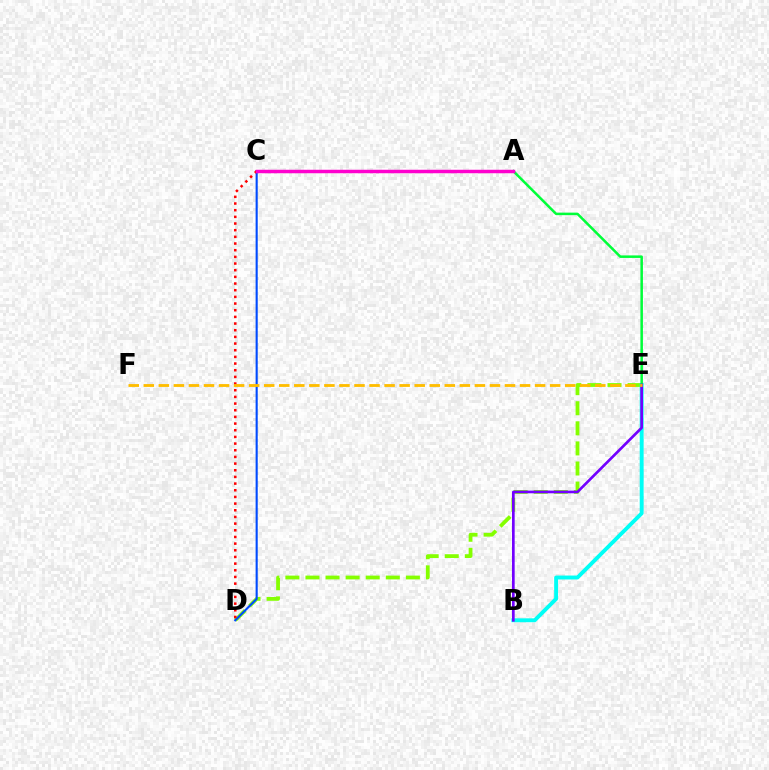{('D', 'E'): [{'color': '#84ff00', 'line_style': 'dashed', 'thickness': 2.73}], ('C', 'D'): [{'color': '#004bff', 'line_style': 'solid', 'thickness': 1.52}, {'color': '#ff0000', 'line_style': 'dotted', 'thickness': 1.81}], ('B', 'E'): [{'color': '#00fff6', 'line_style': 'solid', 'thickness': 2.81}, {'color': '#7200ff', 'line_style': 'solid', 'thickness': 1.93}], ('A', 'E'): [{'color': '#00ff39', 'line_style': 'solid', 'thickness': 1.82}], ('E', 'F'): [{'color': '#ffbd00', 'line_style': 'dashed', 'thickness': 2.04}], ('A', 'C'): [{'color': '#ff00cf', 'line_style': 'solid', 'thickness': 2.5}]}